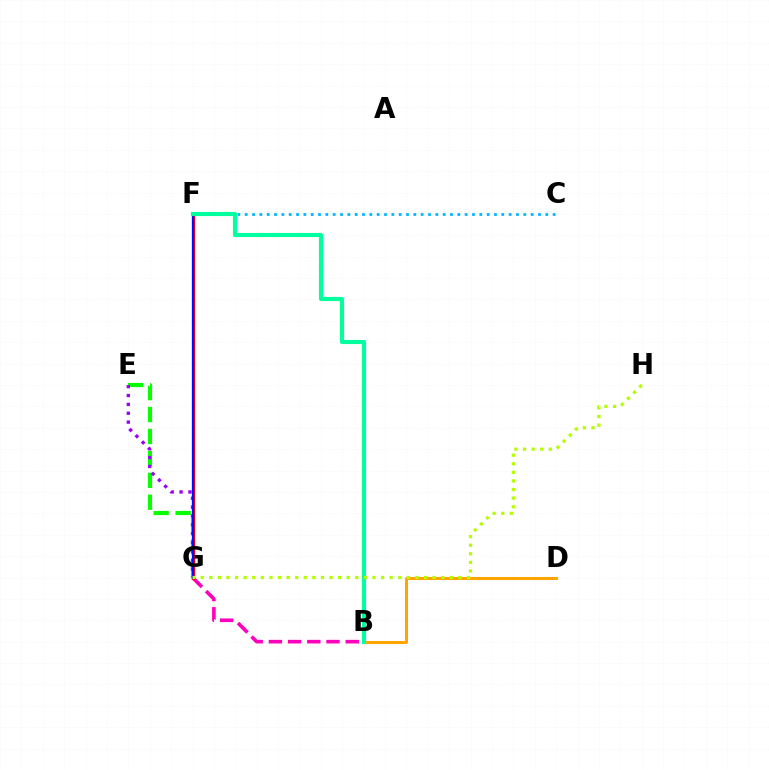{('E', 'G'): [{'color': '#08ff00', 'line_style': 'dashed', 'thickness': 2.98}, {'color': '#9b00ff', 'line_style': 'dotted', 'thickness': 2.41}], ('B', 'D'): [{'color': '#ffa500', 'line_style': 'solid', 'thickness': 2.17}], ('B', 'G'): [{'color': '#ff00bd', 'line_style': 'dashed', 'thickness': 2.61}], ('C', 'F'): [{'color': '#00b5ff', 'line_style': 'dotted', 'thickness': 1.99}], ('F', 'G'): [{'color': '#ff0000', 'line_style': 'solid', 'thickness': 2.32}, {'color': '#0010ff', 'line_style': 'solid', 'thickness': 1.53}], ('B', 'F'): [{'color': '#00ff9d', 'line_style': 'solid', 'thickness': 2.98}], ('G', 'H'): [{'color': '#b3ff00', 'line_style': 'dotted', 'thickness': 2.33}]}